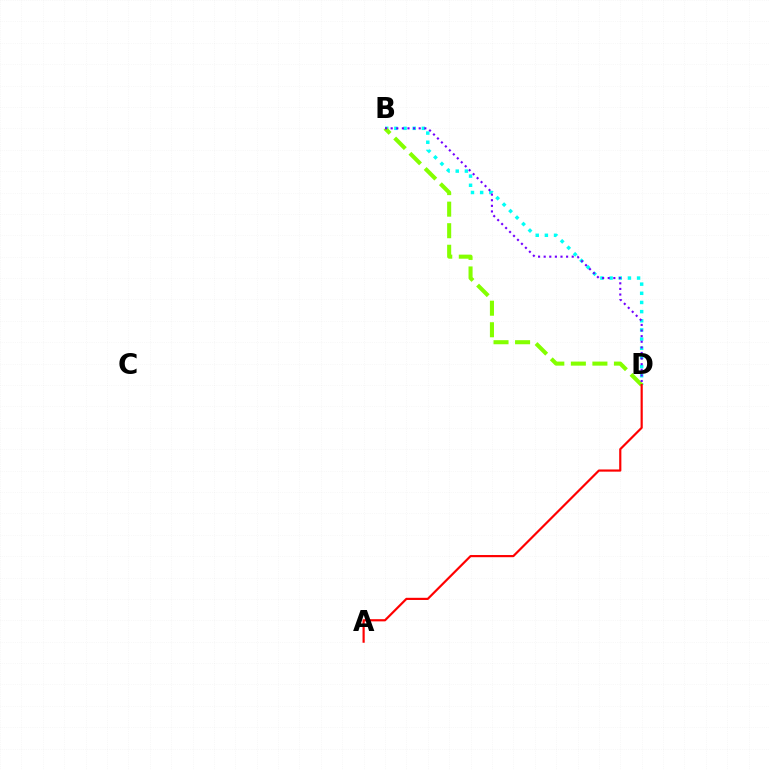{('B', 'D'): [{'color': '#00fff6', 'line_style': 'dotted', 'thickness': 2.49}, {'color': '#84ff00', 'line_style': 'dashed', 'thickness': 2.93}, {'color': '#7200ff', 'line_style': 'dotted', 'thickness': 1.52}], ('A', 'D'): [{'color': '#ff0000', 'line_style': 'solid', 'thickness': 1.57}]}